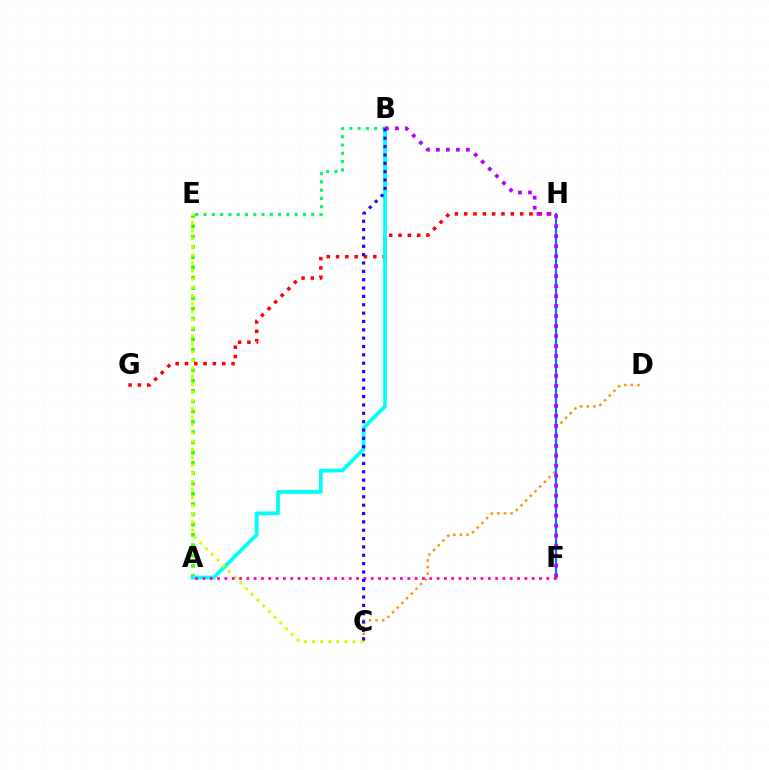{('C', 'D'): [{'color': '#ff9400', 'line_style': 'dotted', 'thickness': 1.8}], ('G', 'H'): [{'color': '#ff0000', 'line_style': 'dotted', 'thickness': 2.53}], ('A', 'E'): [{'color': '#3dff00', 'line_style': 'dotted', 'thickness': 2.8}], ('A', 'B'): [{'color': '#00fff6', 'line_style': 'solid', 'thickness': 2.71}], ('F', 'H'): [{'color': '#0074ff', 'line_style': 'solid', 'thickness': 1.61}], ('C', 'E'): [{'color': '#d1ff00', 'line_style': 'dotted', 'thickness': 2.2}], ('B', 'E'): [{'color': '#00ff5c', 'line_style': 'dotted', 'thickness': 2.25}], ('B', 'F'): [{'color': '#b900ff', 'line_style': 'dotted', 'thickness': 2.71}], ('A', 'F'): [{'color': '#ff00ac', 'line_style': 'dotted', 'thickness': 1.99}], ('B', 'C'): [{'color': '#2500ff', 'line_style': 'dotted', 'thickness': 2.27}]}